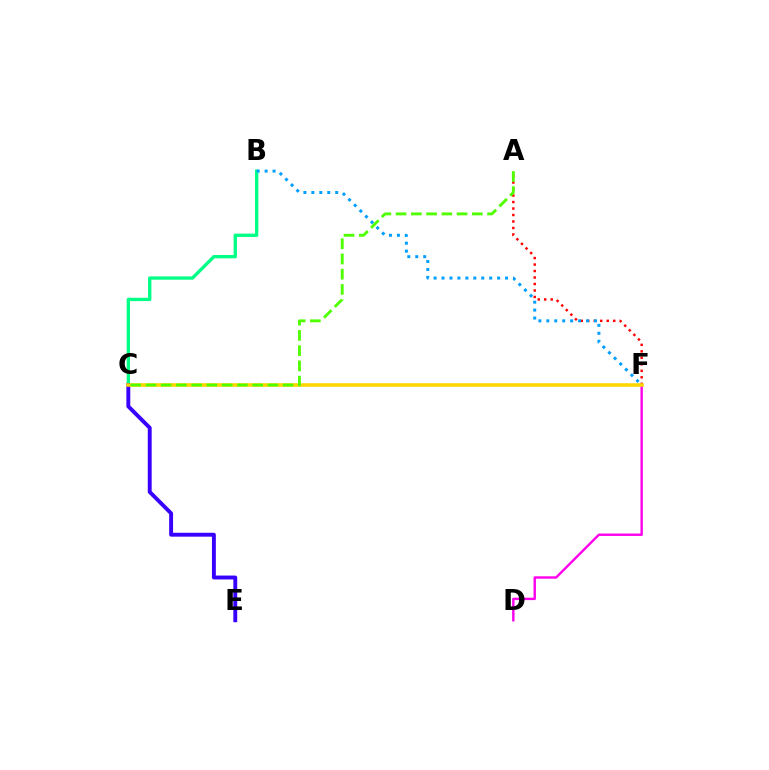{('A', 'F'): [{'color': '#ff0000', 'line_style': 'dotted', 'thickness': 1.76}], ('D', 'F'): [{'color': '#ff00ed', 'line_style': 'solid', 'thickness': 1.73}], ('B', 'C'): [{'color': '#00ff86', 'line_style': 'solid', 'thickness': 2.39}], ('C', 'E'): [{'color': '#3700ff', 'line_style': 'solid', 'thickness': 2.8}], ('B', 'F'): [{'color': '#009eff', 'line_style': 'dotted', 'thickness': 2.16}], ('C', 'F'): [{'color': '#ffd500', 'line_style': 'solid', 'thickness': 2.56}], ('A', 'C'): [{'color': '#4fff00', 'line_style': 'dashed', 'thickness': 2.07}]}